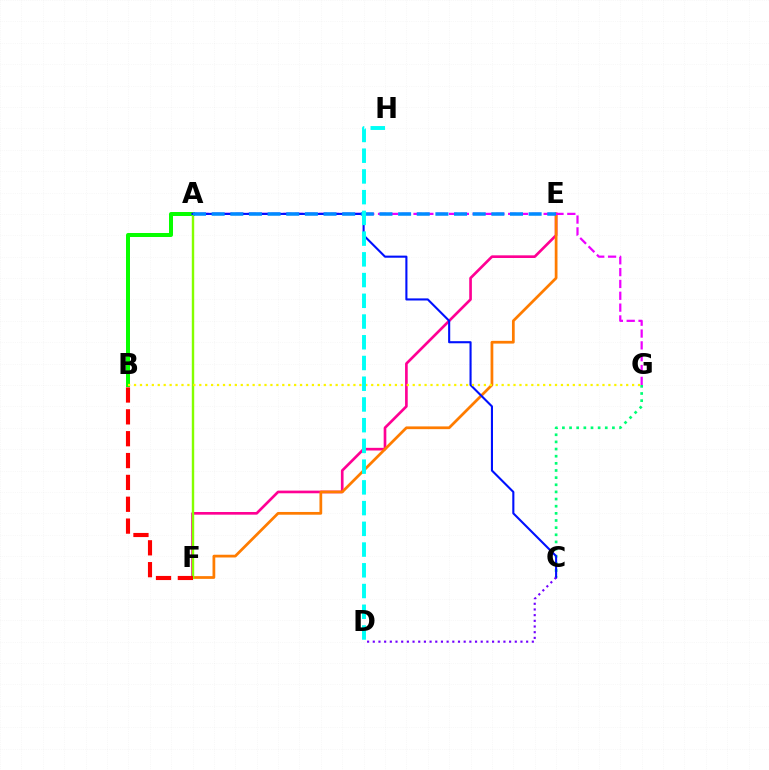{('C', 'G'): [{'color': '#00ff74', 'line_style': 'dotted', 'thickness': 1.94}], ('E', 'F'): [{'color': '#ff0094', 'line_style': 'solid', 'thickness': 1.92}, {'color': '#ff7c00', 'line_style': 'solid', 'thickness': 1.98}], ('A', 'B'): [{'color': '#08ff00', 'line_style': 'solid', 'thickness': 2.87}], ('A', 'F'): [{'color': '#84ff00', 'line_style': 'solid', 'thickness': 1.73}], ('A', 'G'): [{'color': '#ee00ff', 'line_style': 'dashed', 'thickness': 1.61}], ('B', 'F'): [{'color': '#ff0000', 'line_style': 'dashed', 'thickness': 2.97}], ('A', 'C'): [{'color': '#0010ff', 'line_style': 'solid', 'thickness': 1.51}], ('B', 'G'): [{'color': '#fcf500', 'line_style': 'dotted', 'thickness': 1.61}], ('C', 'D'): [{'color': '#7200ff', 'line_style': 'dotted', 'thickness': 1.54}], ('A', 'E'): [{'color': '#008cff', 'line_style': 'dashed', 'thickness': 2.53}], ('D', 'H'): [{'color': '#00fff6', 'line_style': 'dashed', 'thickness': 2.82}]}